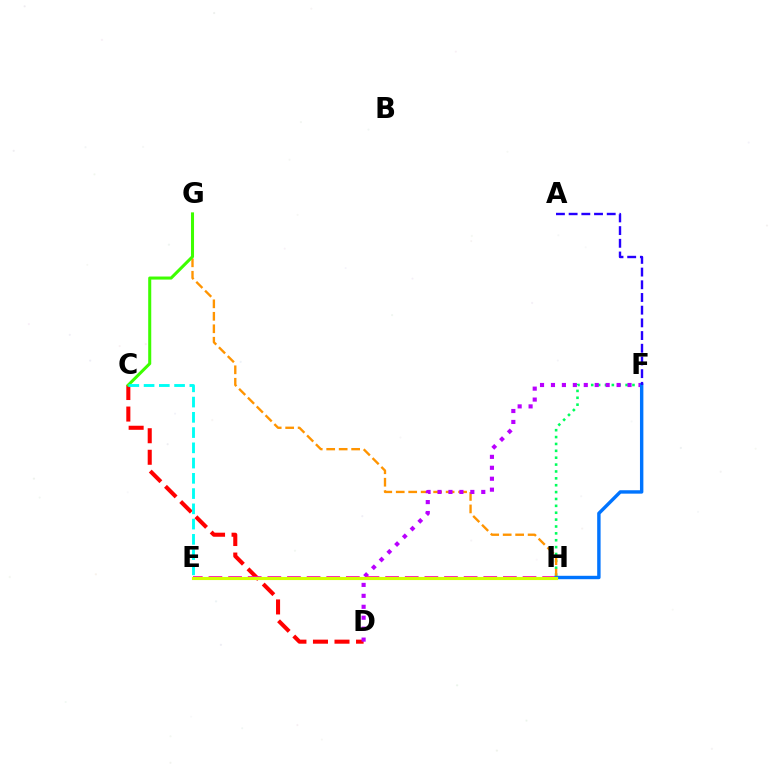{('C', 'D'): [{'color': '#ff0000', 'line_style': 'dashed', 'thickness': 2.93}], ('F', 'H'): [{'color': '#00ff5c', 'line_style': 'dotted', 'thickness': 1.87}, {'color': '#0074ff', 'line_style': 'solid', 'thickness': 2.46}], ('G', 'H'): [{'color': '#ff9400', 'line_style': 'dashed', 'thickness': 1.69}], ('D', 'F'): [{'color': '#b900ff', 'line_style': 'dotted', 'thickness': 2.97}], ('C', 'G'): [{'color': '#3dff00', 'line_style': 'solid', 'thickness': 2.19}], ('C', 'E'): [{'color': '#00fff6', 'line_style': 'dashed', 'thickness': 2.07}], ('E', 'H'): [{'color': '#ff00ac', 'line_style': 'dashed', 'thickness': 2.67}, {'color': '#d1ff00', 'line_style': 'solid', 'thickness': 2.25}], ('A', 'F'): [{'color': '#2500ff', 'line_style': 'dashed', 'thickness': 1.72}]}